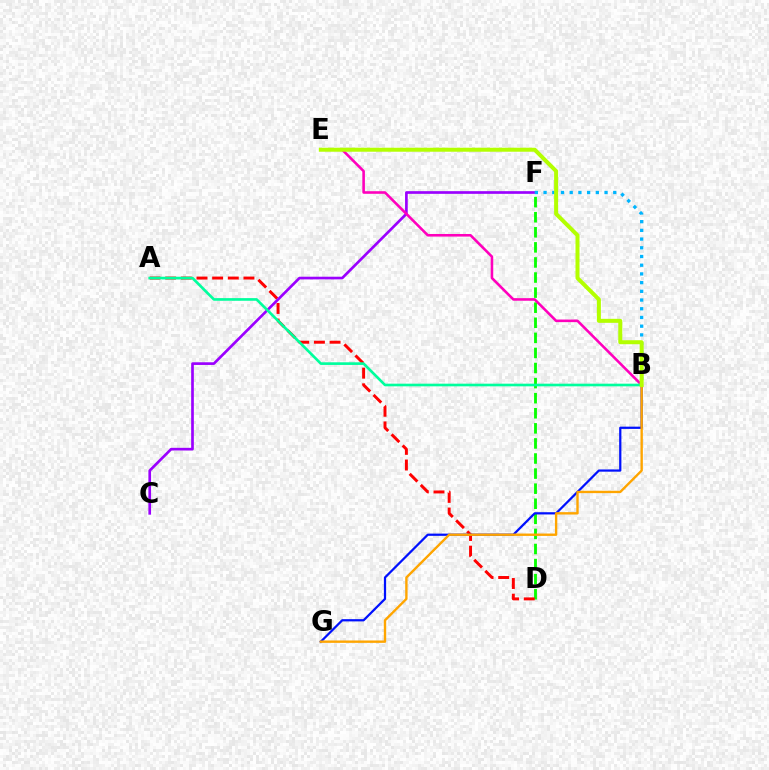{('D', 'F'): [{'color': '#08ff00', 'line_style': 'dashed', 'thickness': 2.05}], ('A', 'D'): [{'color': '#ff0000', 'line_style': 'dashed', 'thickness': 2.13}], ('C', 'F'): [{'color': '#9b00ff', 'line_style': 'solid', 'thickness': 1.92}], ('B', 'G'): [{'color': '#0010ff', 'line_style': 'solid', 'thickness': 1.61}, {'color': '#ffa500', 'line_style': 'solid', 'thickness': 1.71}], ('B', 'F'): [{'color': '#00b5ff', 'line_style': 'dotted', 'thickness': 2.37}], ('B', 'E'): [{'color': '#ff00bd', 'line_style': 'solid', 'thickness': 1.86}, {'color': '#b3ff00', 'line_style': 'solid', 'thickness': 2.88}], ('A', 'B'): [{'color': '#00ff9d', 'line_style': 'solid', 'thickness': 1.91}]}